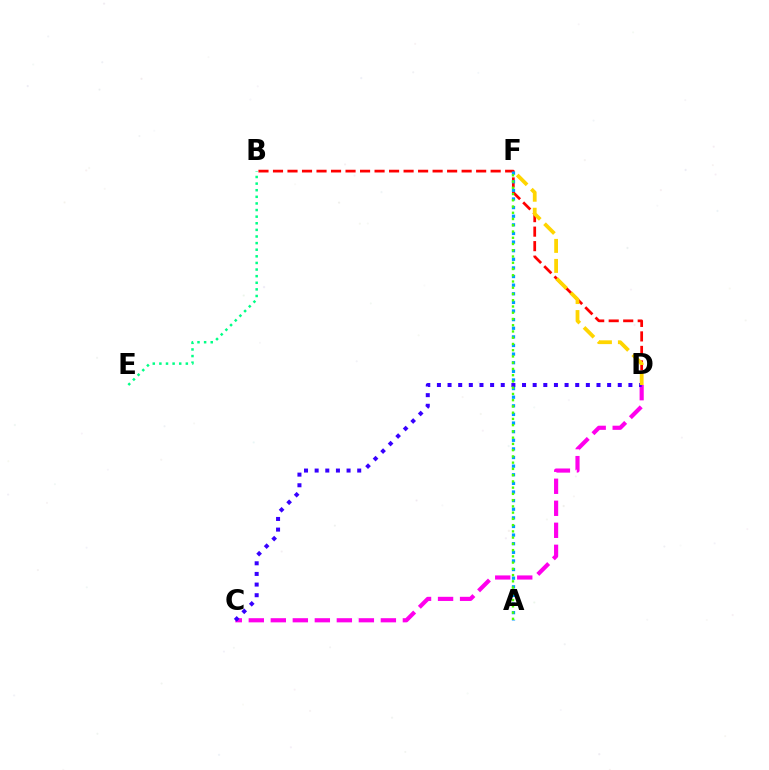{('C', 'D'): [{'color': '#ff00ed', 'line_style': 'dashed', 'thickness': 2.99}, {'color': '#3700ff', 'line_style': 'dotted', 'thickness': 2.89}], ('B', 'D'): [{'color': '#ff0000', 'line_style': 'dashed', 'thickness': 1.97}], ('B', 'E'): [{'color': '#00ff86', 'line_style': 'dotted', 'thickness': 1.8}], ('A', 'F'): [{'color': '#009eff', 'line_style': 'dotted', 'thickness': 2.34}, {'color': '#4fff00', 'line_style': 'dotted', 'thickness': 1.7}], ('D', 'F'): [{'color': '#ffd500', 'line_style': 'dashed', 'thickness': 2.72}]}